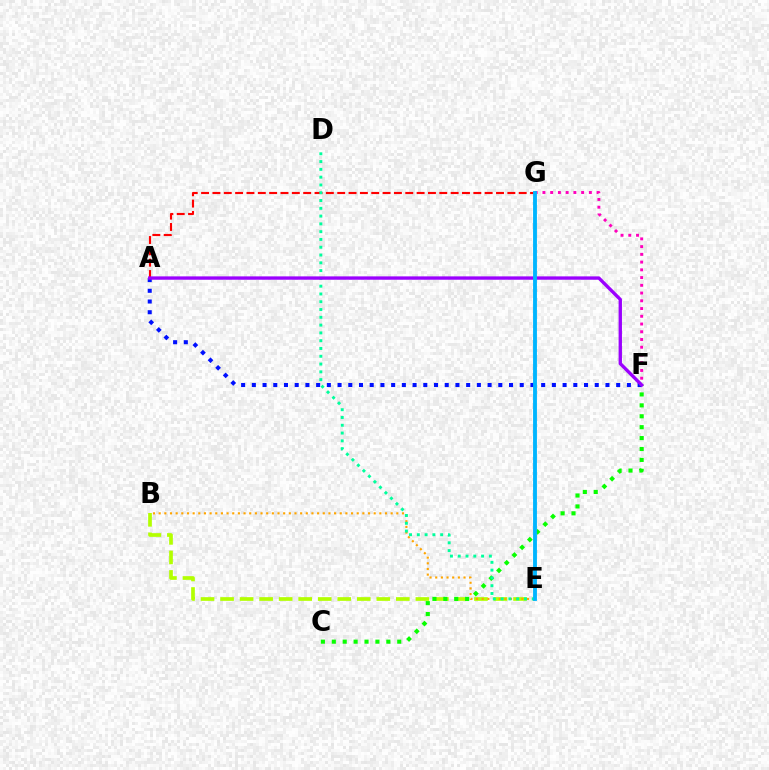{('B', 'E'): [{'color': '#b3ff00', 'line_style': 'dashed', 'thickness': 2.65}, {'color': '#ffa500', 'line_style': 'dotted', 'thickness': 1.54}], ('A', 'F'): [{'color': '#0010ff', 'line_style': 'dotted', 'thickness': 2.91}, {'color': '#9b00ff', 'line_style': 'solid', 'thickness': 2.41}], ('F', 'G'): [{'color': '#ff00bd', 'line_style': 'dotted', 'thickness': 2.1}], ('A', 'G'): [{'color': '#ff0000', 'line_style': 'dashed', 'thickness': 1.54}], ('C', 'F'): [{'color': '#08ff00', 'line_style': 'dotted', 'thickness': 2.96}], ('D', 'E'): [{'color': '#00ff9d', 'line_style': 'dotted', 'thickness': 2.12}], ('E', 'G'): [{'color': '#00b5ff', 'line_style': 'solid', 'thickness': 2.78}]}